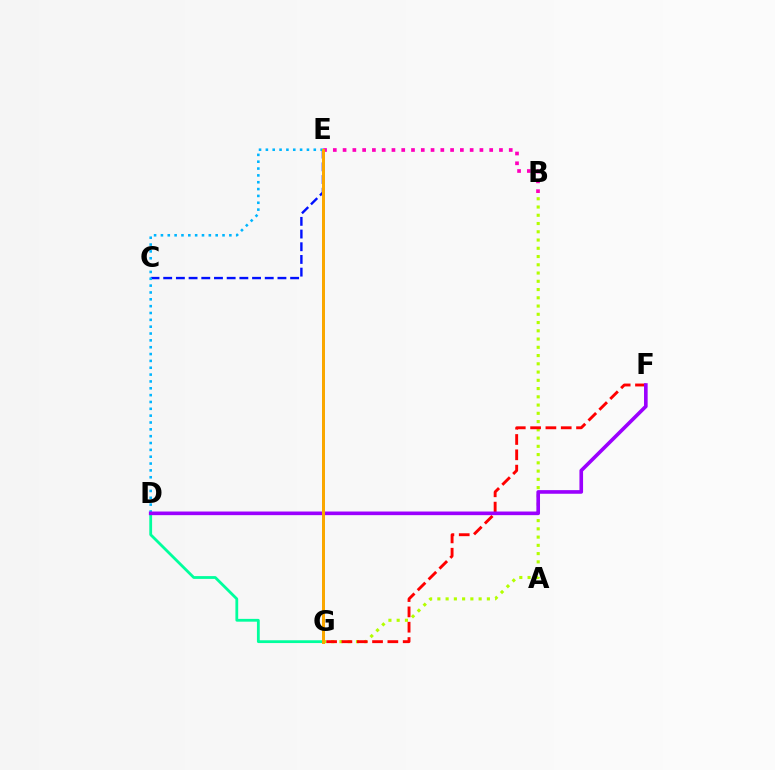{('B', 'E'): [{'color': '#ff00bd', 'line_style': 'dotted', 'thickness': 2.66}], ('B', 'G'): [{'color': '#b3ff00', 'line_style': 'dotted', 'thickness': 2.24}], ('C', 'E'): [{'color': '#0010ff', 'line_style': 'dashed', 'thickness': 1.72}], ('D', 'E'): [{'color': '#00b5ff', 'line_style': 'dotted', 'thickness': 1.86}], ('F', 'G'): [{'color': '#ff0000', 'line_style': 'dashed', 'thickness': 2.08}], ('D', 'G'): [{'color': '#00ff9d', 'line_style': 'solid', 'thickness': 2.01}], ('D', 'F'): [{'color': '#9b00ff', 'line_style': 'solid', 'thickness': 2.61}], ('E', 'G'): [{'color': '#08ff00', 'line_style': 'solid', 'thickness': 2.05}, {'color': '#ffa500', 'line_style': 'solid', 'thickness': 2.1}]}